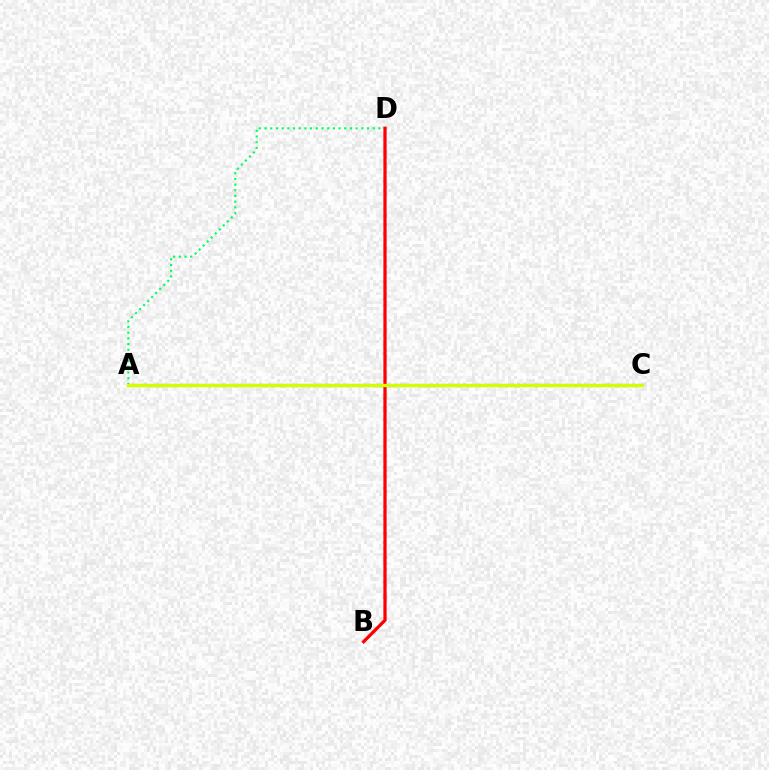{('A', 'C'): [{'color': '#b900ff', 'line_style': 'solid', 'thickness': 2.22}, {'color': '#0074ff', 'line_style': 'dashed', 'thickness': 1.91}, {'color': '#d1ff00', 'line_style': 'solid', 'thickness': 2.42}], ('A', 'D'): [{'color': '#00ff5c', 'line_style': 'dotted', 'thickness': 1.55}], ('B', 'D'): [{'color': '#ff0000', 'line_style': 'solid', 'thickness': 2.34}]}